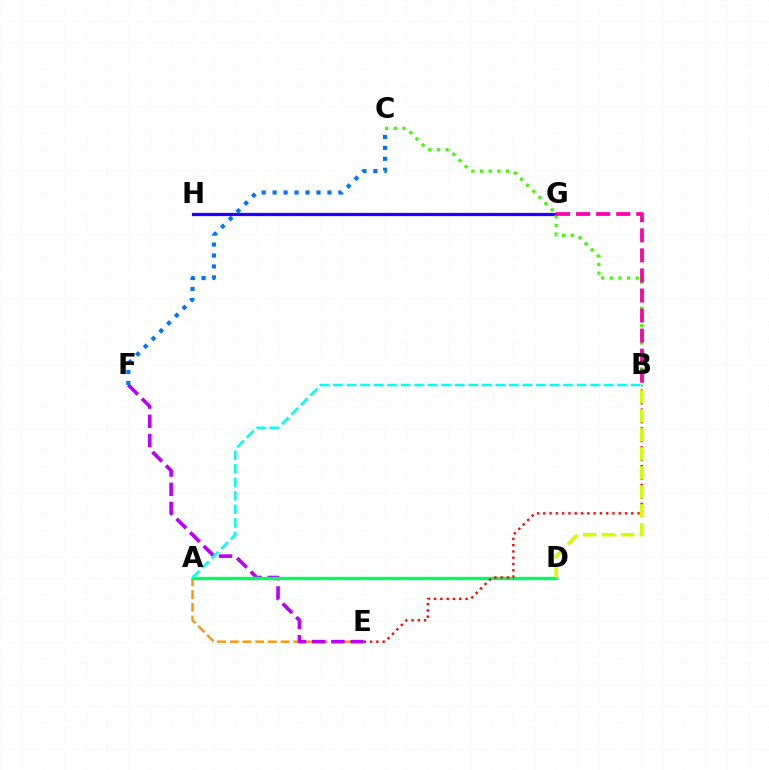{('G', 'H'): [{'color': '#2500ff', 'line_style': 'solid', 'thickness': 2.33}], ('A', 'E'): [{'color': '#ff9400', 'line_style': 'dashed', 'thickness': 1.73}], ('B', 'C'): [{'color': '#3dff00', 'line_style': 'dotted', 'thickness': 2.35}], ('E', 'F'): [{'color': '#b900ff', 'line_style': 'dashed', 'thickness': 2.61}], ('A', 'D'): [{'color': '#00ff5c', 'line_style': 'solid', 'thickness': 2.42}], ('B', 'E'): [{'color': '#ff0000', 'line_style': 'dotted', 'thickness': 1.71}], ('C', 'F'): [{'color': '#0074ff', 'line_style': 'dotted', 'thickness': 2.98}], ('B', 'G'): [{'color': '#ff00ac', 'line_style': 'dashed', 'thickness': 2.73}], ('A', 'B'): [{'color': '#00fff6', 'line_style': 'dashed', 'thickness': 1.84}], ('B', 'D'): [{'color': '#d1ff00', 'line_style': 'dashed', 'thickness': 2.58}]}